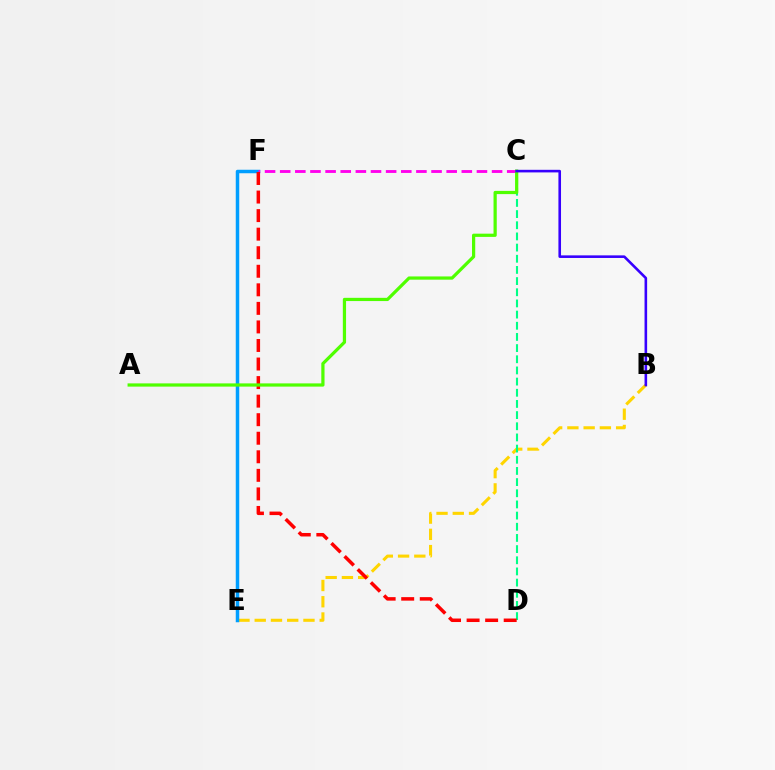{('B', 'E'): [{'color': '#ffd500', 'line_style': 'dashed', 'thickness': 2.21}], ('E', 'F'): [{'color': '#009eff', 'line_style': 'solid', 'thickness': 2.51}], ('C', 'D'): [{'color': '#00ff86', 'line_style': 'dashed', 'thickness': 1.52}], ('C', 'F'): [{'color': '#ff00ed', 'line_style': 'dashed', 'thickness': 2.06}], ('D', 'F'): [{'color': '#ff0000', 'line_style': 'dashed', 'thickness': 2.52}], ('A', 'C'): [{'color': '#4fff00', 'line_style': 'solid', 'thickness': 2.32}], ('B', 'C'): [{'color': '#3700ff', 'line_style': 'solid', 'thickness': 1.87}]}